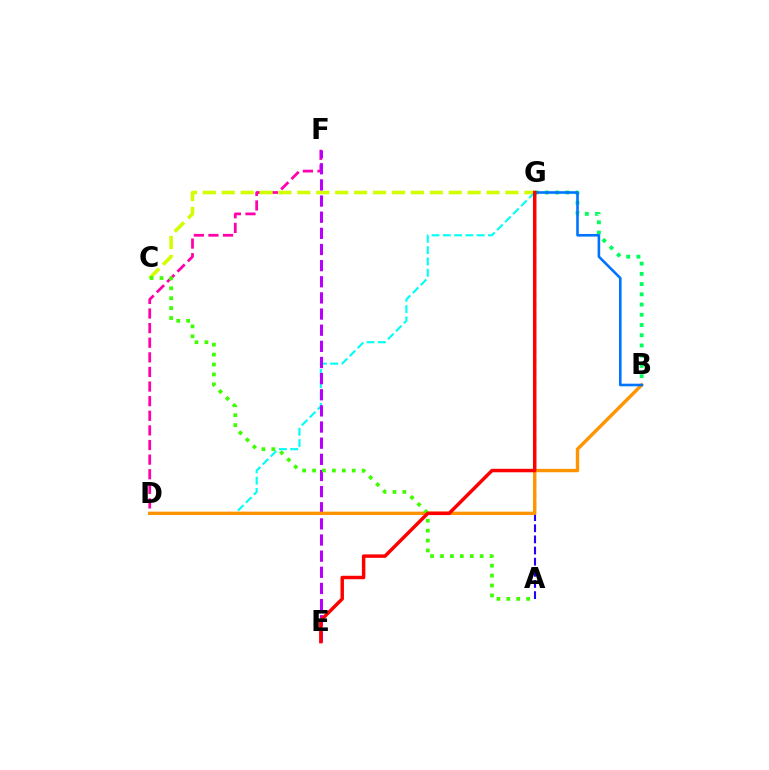{('D', 'F'): [{'color': '#ff00ac', 'line_style': 'dashed', 'thickness': 1.98}], ('B', 'G'): [{'color': '#00ff5c', 'line_style': 'dotted', 'thickness': 2.78}, {'color': '#0074ff', 'line_style': 'solid', 'thickness': 1.88}], ('C', 'G'): [{'color': '#d1ff00', 'line_style': 'dashed', 'thickness': 2.57}], ('A', 'G'): [{'color': '#2500ff', 'line_style': 'dashed', 'thickness': 1.51}], ('D', 'G'): [{'color': '#00fff6', 'line_style': 'dashed', 'thickness': 1.53}], ('E', 'F'): [{'color': '#b900ff', 'line_style': 'dashed', 'thickness': 2.19}], ('B', 'D'): [{'color': '#ff9400', 'line_style': 'solid', 'thickness': 2.43}], ('A', 'C'): [{'color': '#3dff00', 'line_style': 'dotted', 'thickness': 2.69}], ('E', 'G'): [{'color': '#ff0000', 'line_style': 'solid', 'thickness': 2.49}]}